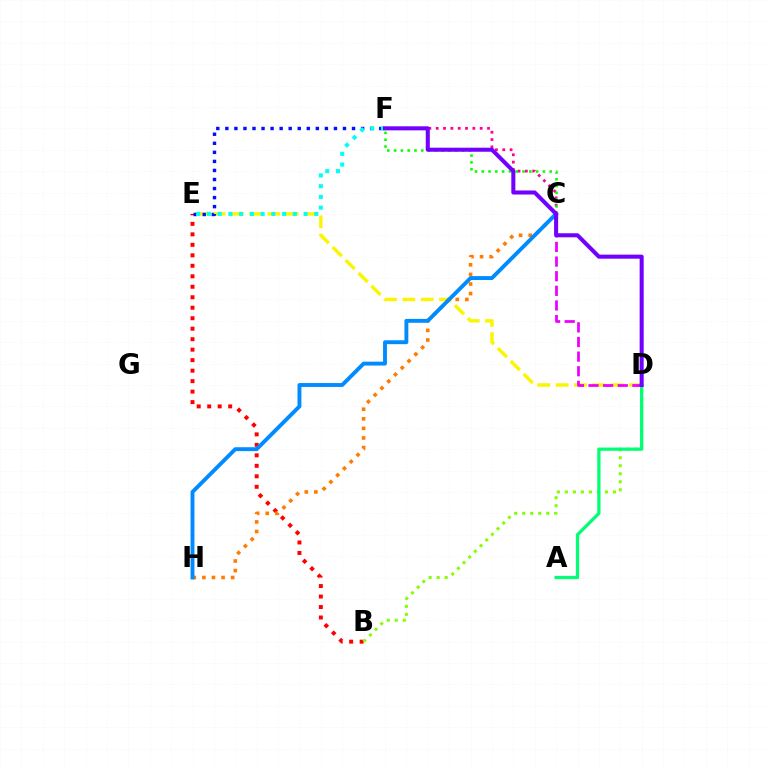{('B', 'E'): [{'color': '#ff0000', 'line_style': 'dotted', 'thickness': 2.85}], ('D', 'E'): [{'color': '#fcf500', 'line_style': 'dashed', 'thickness': 2.48}], ('C', 'F'): [{'color': '#ff0094', 'line_style': 'dotted', 'thickness': 1.99}, {'color': '#08ff00', 'line_style': 'dotted', 'thickness': 1.85}], ('B', 'D'): [{'color': '#84ff00', 'line_style': 'dotted', 'thickness': 2.18}], ('E', 'F'): [{'color': '#0010ff', 'line_style': 'dotted', 'thickness': 2.46}, {'color': '#00fff6', 'line_style': 'dotted', 'thickness': 2.92}], ('C', 'H'): [{'color': '#ff7c00', 'line_style': 'dotted', 'thickness': 2.6}, {'color': '#008cff', 'line_style': 'solid', 'thickness': 2.8}], ('A', 'D'): [{'color': '#00ff74', 'line_style': 'solid', 'thickness': 2.35}], ('C', 'D'): [{'color': '#ee00ff', 'line_style': 'dashed', 'thickness': 1.99}], ('D', 'F'): [{'color': '#7200ff', 'line_style': 'solid', 'thickness': 2.91}]}